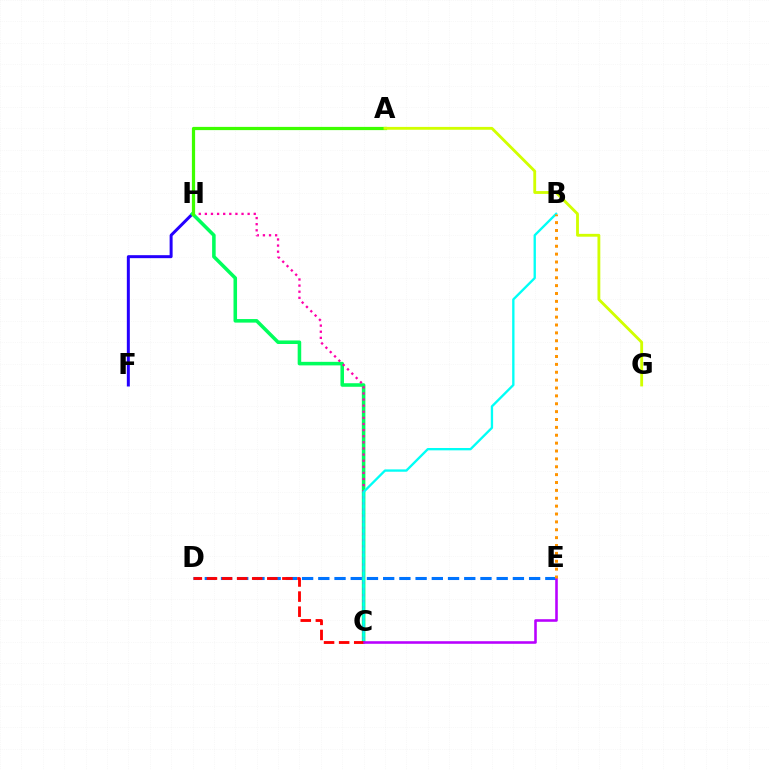{('F', 'H'): [{'color': '#2500ff', 'line_style': 'solid', 'thickness': 2.15}], ('C', 'H'): [{'color': '#00ff5c', 'line_style': 'solid', 'thickness': 2.56}, {'color': '#ff00ac', 'line_style': 'dotted', 'thickness': 1.66}], ('D', 'E'): [{'color': '#0074ff', 'line_style': 'dashed', 'thickness': 2.2}], ('B', 'C'): [{'color': '#00fff6', 'line_style': 'solid', 'thickness': 1.68}], ('A', 'H'): [{'color': '#3dff00', 'line_style': 'solid', 'thickness': 2.31}], ('C', 'D'): [{'color': '#ff0000', 'line_style': 'dashed', 'thickness': 2.05}], ('A', 'G'): [{'color': '#d1ff00', 'line_style': 'solid', 'thickness': 2.05}], ('C', 'E'): [{'color': '#b900ff', 'line_style': 'solid', 'thickness': 1.86}], ('B', 'E'): [{'color': '#ff9400', 'line_style': 'dotted', 'thickness': 2.14}]}